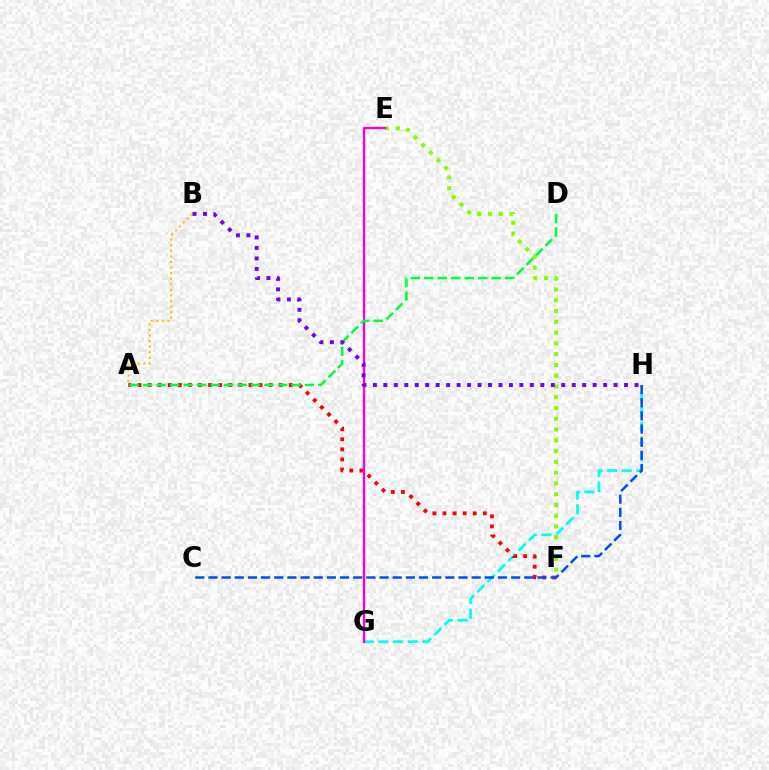{('G', 'H'): [{'color': '#00fff6', 'line_style': 'dashed', 'thickness': 1.99}], ('A', 'F'): [{'color': '#ff0000', 'line_style': 'dotted', 'thickness': 2.74}], ('E', 'F'): [{'color': '#84ff00', 'line_style': 'dotted', 'thickness': 2.93}], ('E', 'G'): [{'color': '#ff00cf', 'line_style': 'solid', 'thickness': 1.68}], ('A', 'B'): [{'color': '#ffbd00', 'line_style': 'dotted', 'thickness': 1.52}], ('C', 'H'): [{'color': '#004bff', 'line_style': 'dashed', 'thickness': 1.79}], ('A', 'D'): [{'color': '#00ff39', 'line_style': 'dashed', 'thickness': 1.83}], ('B', 'H'): [{'color': '#7200ff', 'line_style': 'dotted', 'thickness': 2.84}]}